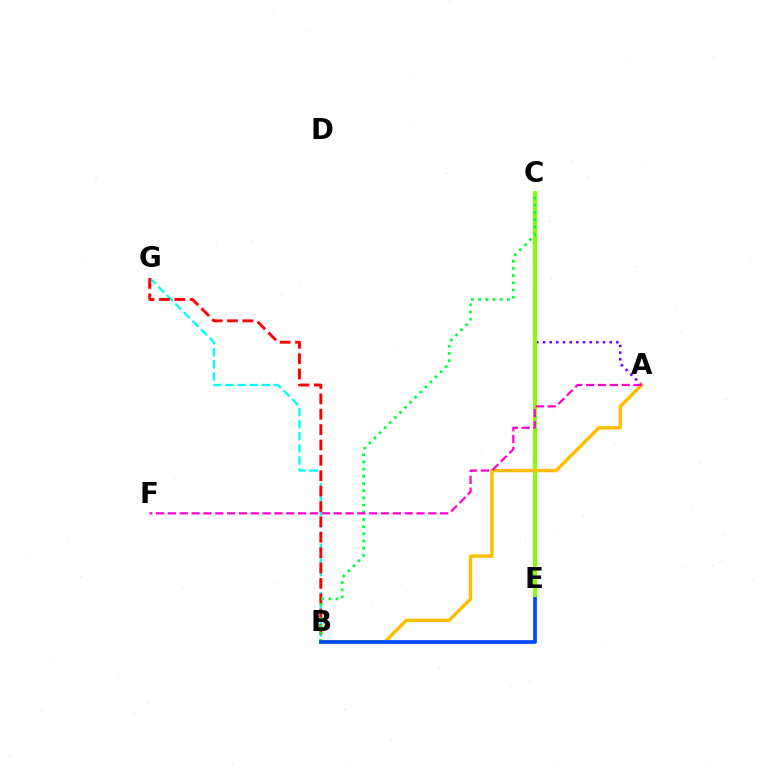{('A', 'C'): [{'color': '#7200ff', 'line_style': 'dotted', 'thickness': 1.81}], ('B', 'G'): [{'color': '#00fff6', 'line_style': 'dashed', 'thickness': 1.64}, {'color': '#ff0000', 'line_style': 'dashed', 'thickness': 2.09}], ('C', 'E'): [{'color': '#84ff00', 'line_style': 'solid', 'thickness': 2.83}], ('A', 'B'): [{'color': '#ffbd00', 'line_style': 'solid', 'thickness': 2.44}], ('B', 'C'): [{'color': '#00ff39', 'line_style': 'dotted', 'thickness': 1.95}], ('A', 'F'): [{'color': '#ff00cf', 'line_style': 'dashed', 'thickness': 1.61}], ('B', 'E'): [{'color': '#004bff', 'line_style': 'solid', 'thickness': 2.69}]}